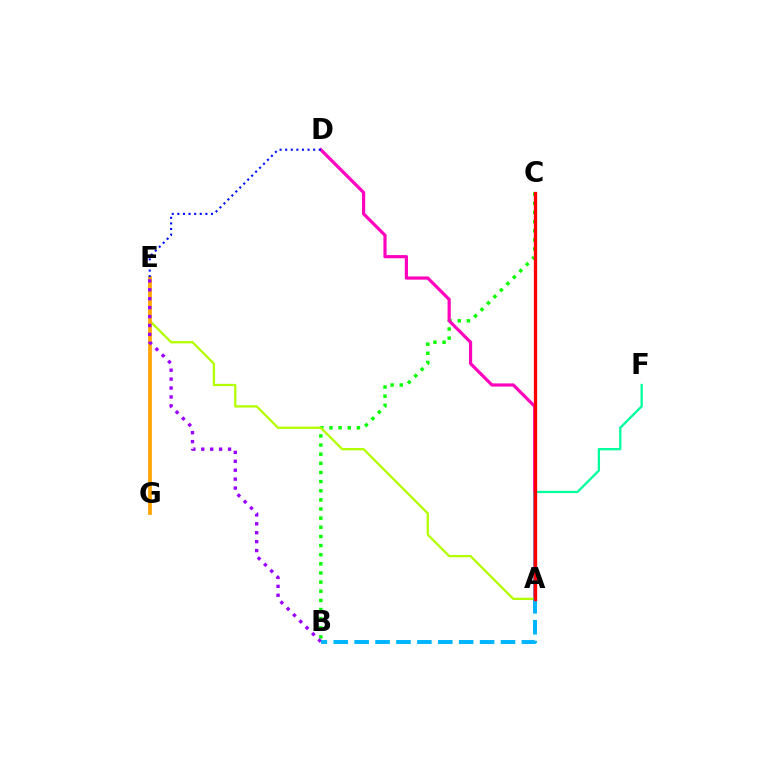{('B', 'C'): [{'color': '#08ff00', 'line_style': 'dotted', 'thickness': 2.48}], ('A', 'D'): [{'color': '#ff00bd', 'line_style': 'solid', 'thickness': 2.29}], ('A', 'E'): [{'color': '#b3ff00', 'line_style': 'solid', 'thickness': 1.65}], ('E', 'G'): [{'color': '#ffa500', 'line_style': 'solid', 'thickness': 2.68}], ('B', 'E'): [{'color': '#9b00ff', 'line_style': 'dotted', 'thickness': 2.42}], ('A', 'F'): [{'color': '#00ff9d', 'line_style': 'solid', 'thickness': 1.64}], ('A', 'B'): [{'color': '#00b5ff', 'line_style': 'dashed', 'thickness': 2.84}], ('D', 'E'): [{'color': '#0010ff', 'line_style': 'dotted', 'thickness': 1.52}], ('A', 'C'): [{'color': '#ff0000', 'line_style': 'solid', 'thickness': 2.38}]}